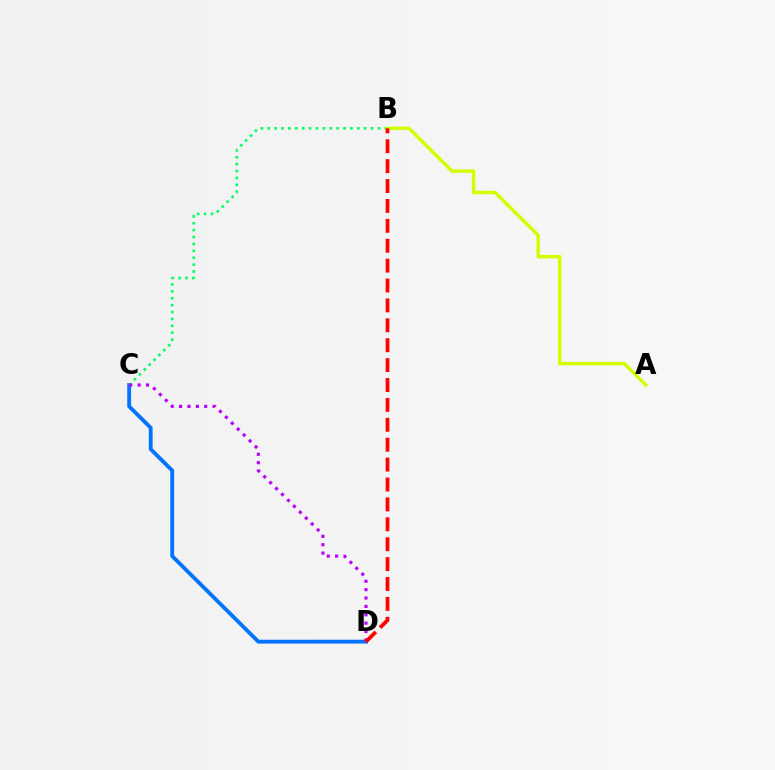{('C', 'D'): [{'color': '#0074ff', 'line_style': 'solid', 'thickness': 2.77}, {'color': '#b900ff', 'line_style': 'dotted', 'thickness': 2.28}], ('B', 'C'): [{'color': '#00ff5c', 'line_style': 'dotted', 'thickness': 1.87}], ('A', 'B'): [{'color': '#d1ff00', 'line_style': 'solid', 'thickness': 2.48}], ('B', 'D'): [{'color': '#ff0000', 'line_style': 'dashed', 'thickness': 2.7}]}